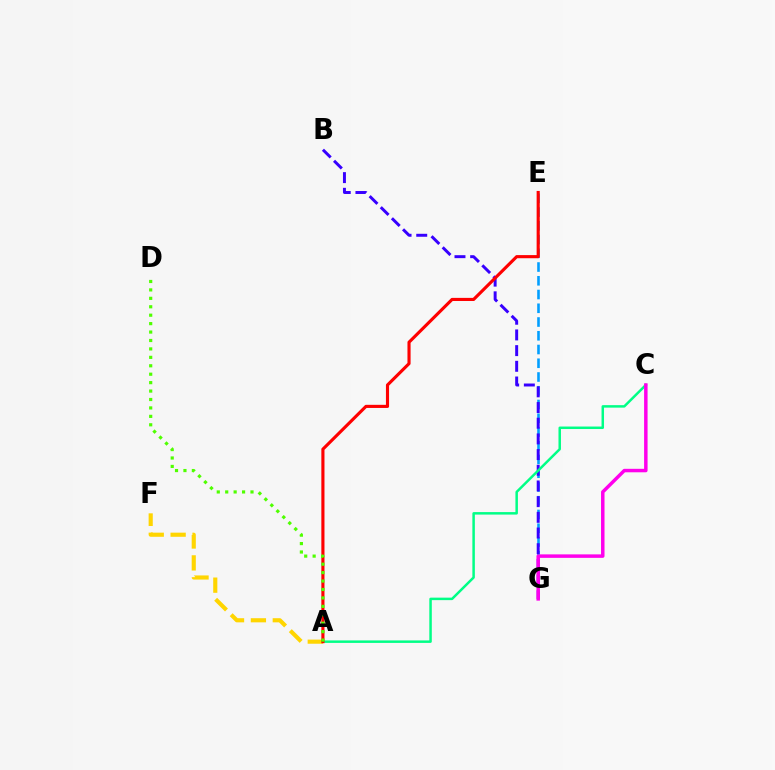{('A', 'F'): [{'color': '#ffd500', 'line_style': 'dashed', 'thickness': 2.97}], ('E', 'G'): [{'color': '#009eff', 'line_style': 'dashed', 'thickness': 1.87}], ('B', 'G'): [{'color': '#3700ff', 'line_style': 'dashed', 'thickness': 2.13}], ('A', 'C'): [{'color': '#00ff86', 'line_style': 'solid', 'thickness': 1.79}], ('C', 'G'): [{'color': '#ff00ed', 'line_style': 'solid', 'thickness': 2.5}], ('A', 'E'): [{'color': '#ff0000', 'line_style': 'solid', 'thickness': 2.25}], ('A', 'D'): [{'color': '#4fff00', 'line_style': 'dotted', 'thickness': 2.29}]}